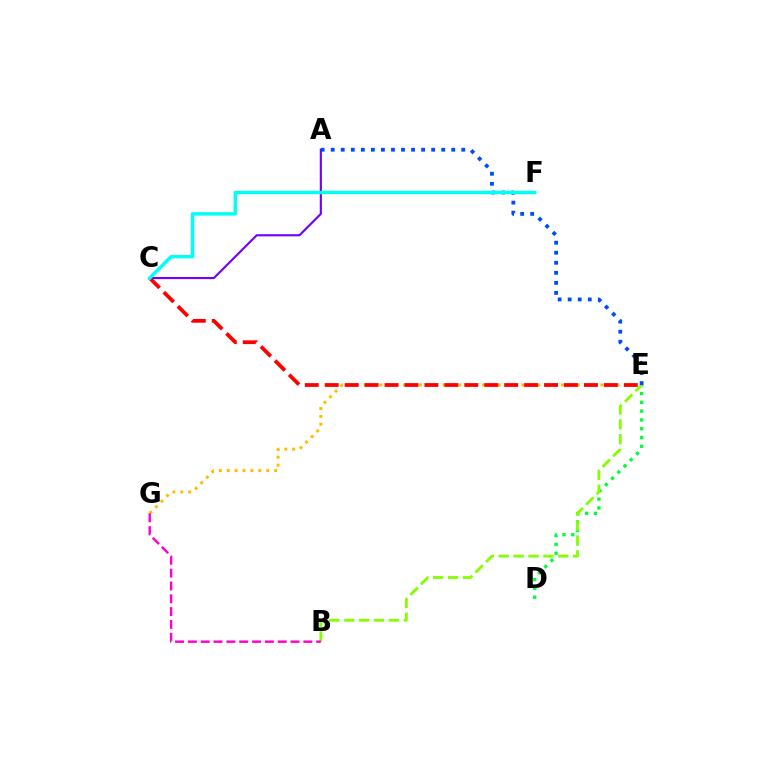{('D', 'E'): [{'color': '#00ff39', 'line_style': 'dotted', 'thickness': 2.39}], ('E', 'G'): [{'color': '#ffbd00', 'line_style': 'dotted', 'thickness': 2.15}], ('B', 'E'): [{'color': '#84ff00', 'line_style': 'dashed', 'thickness': 2.02}], ('B', 'G'): [{'color': '#ff00cf', 'line_style': 'dashed', 'thickness': 1.74}], ('C', 'E'): [{'color': '#ff0000', 'line_style': 'dashed', 'thickness': 2.71}], ('A', 'C'): [{'color': '#7200ff', 'line_style': 'solid', 'thickness': 1.54}], ('A', 'E'): [{'color': '#004bff', 'line_style': 'dotted', 'thickness': 2.73}], ('C', 'F'): [{'color': '#00fff6', 'line_style': 'solid', 'thickness': 2.48}]}